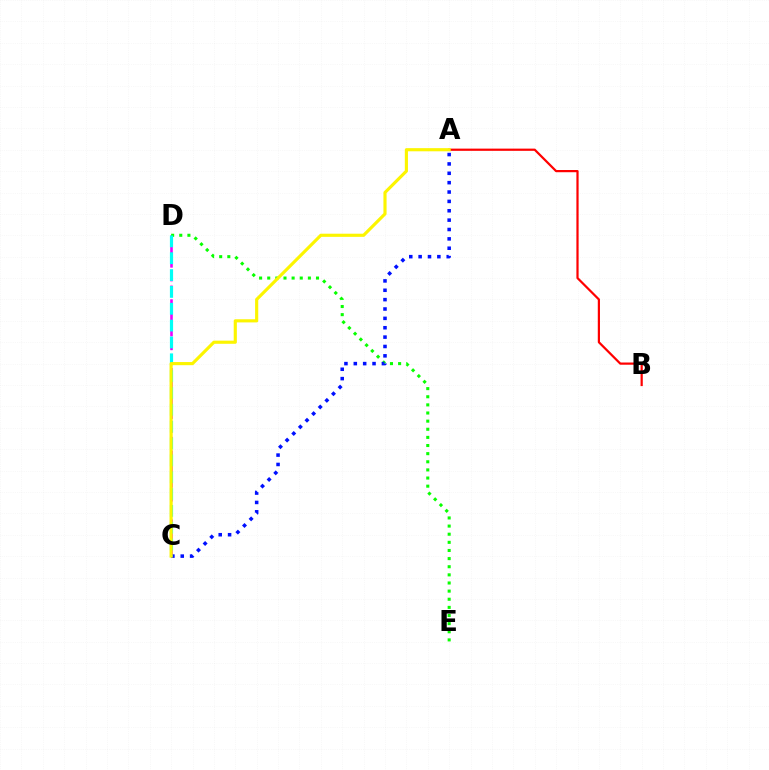{('C', 'D'): [{'color': '#ee00ff', 'line_style': 'dashed', 'thickness': 1.87}, {'color': '#00fff6', 'line_style': 'dashed', 'thickness': 2.29}], ('D', 'E'): [{'color': '#08ff00', 'line_style': 'dotted', 'thickness': 2.21}], ('A', 'B'): [{'color': '#ff0000', 'line_style': 'solid', 'thickness': 1.6}], ('A', 'C'): [{'color': '#0010ff', 'line_style': 'dotted', 'thickness': 2.55}, {'color': '#fcf500', 'line_style': 'solid', 'thickness': 2.26}]}